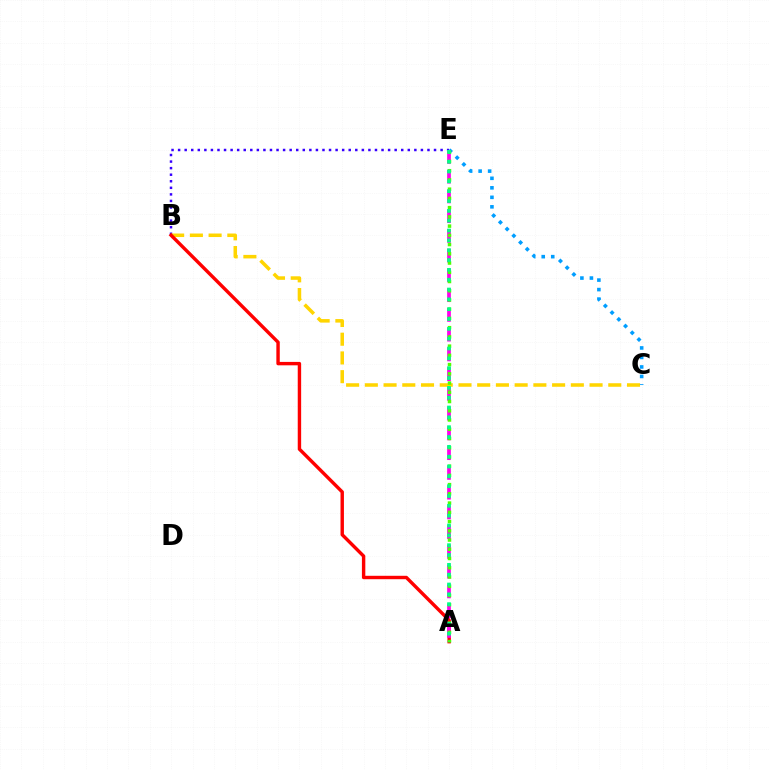{('B', 'E'): [{'color': '#3700ff', 'line_style': 'dotted', 'thickness': 1.78}], ('B', 'C'): [{'color': '#ffd500', 'line_style': 'dashed', 'thickness': 2.54}], ('A', 'B'): [{'color': '#ff0000', 'line_style': 'solid', 'thickness': 2.46}], ('A', 'E'): [{'color': '#ff00ed', 'line_style': 'dashed', 'thickness': 2.68}, {'color': '#4fff00', 'line_style': 'dotted', 'thickness': 2.51}, {'color': '#00ff86', 'line_style': 'dotted', 'thickness': 2.67}], ('C', 'E'): [{'color': '#009eff', 'line_style': 'dotted', 'thickness': 2.58}]}